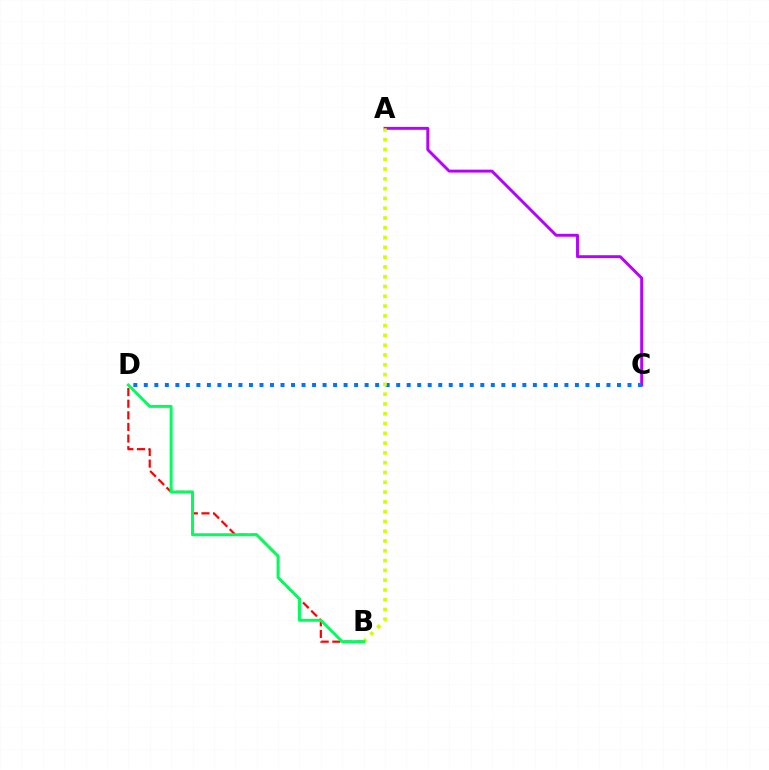{('B', 'D'): [{'color': '#ff0000', 'line_style': 'dashed', 'thickness': 1.58}, {'color': '#00ff5c', 'line_style': 'solid', 'thickness': 2.13}], ('A', 'C'): [{'color': '#b900ff', 'line_style': 'solid', 'thickness': 2.1}], ('C', 'D'): [{'color': '#0074ff', 'line_style': 'dotted', 'thickness': 2.86}], ('A', 'B'): [{'color': '#d1ff00', 'line_style': 'dotted', 'thickness': 2.66}]}